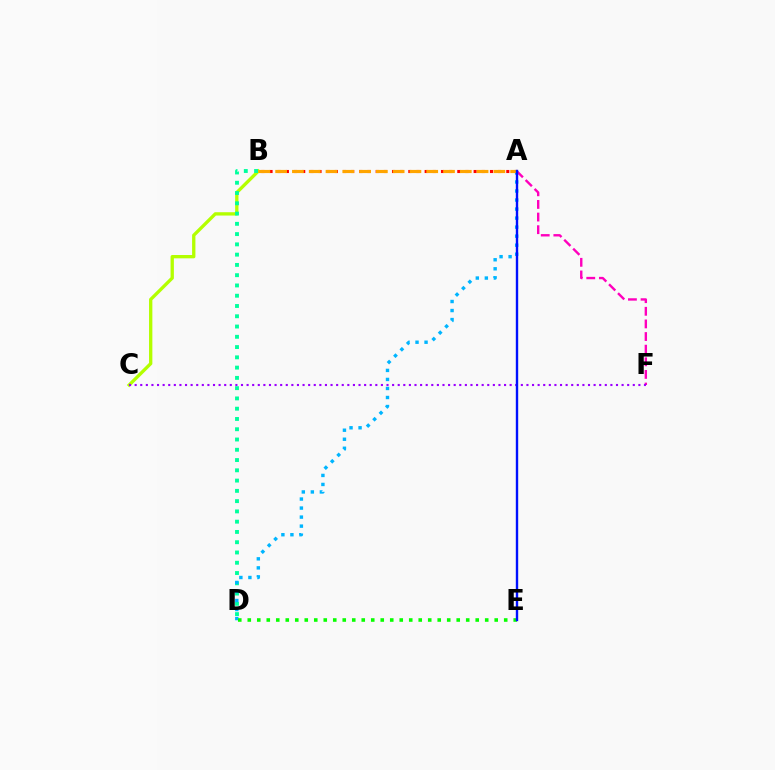{('B', 'C'): [{'color': '#b3ff00', 'line_style': 'solid', 'thickness': 2.39}], ('B', 'D'): [{'color': '#00ff9d', 'line_style': 'dotted', 'thickness': 2.79}], ('A', 'D'): [{'color': '#00b5ff', 'line_style': 'dotted', 'thickness': 2.45}], ('A', 'F'): [{'color': '#ff00bd', 'line_style': 'dashed', 'thickness': 1.71}], ('D', 'E'): [{'color': '#08ff00', 'line_style': 'dotted', 'thickness': 2.58}], ('C', 'F'): [{'color': '#9b00ff', 'line_style': 'dotted', 'thickness': 1.52}], ('A', 'B'): [{'color': '#ff0000', 'line_style': 'dotted', 'thickness': 2.22}, {'color': '#ffa500', 'line_style': 'dashed', 'thickness': 2.28}], ('A', 'E'): [{'color': '#0010ff', 'line_style': 'solid', 'thickness': 1.72}]}